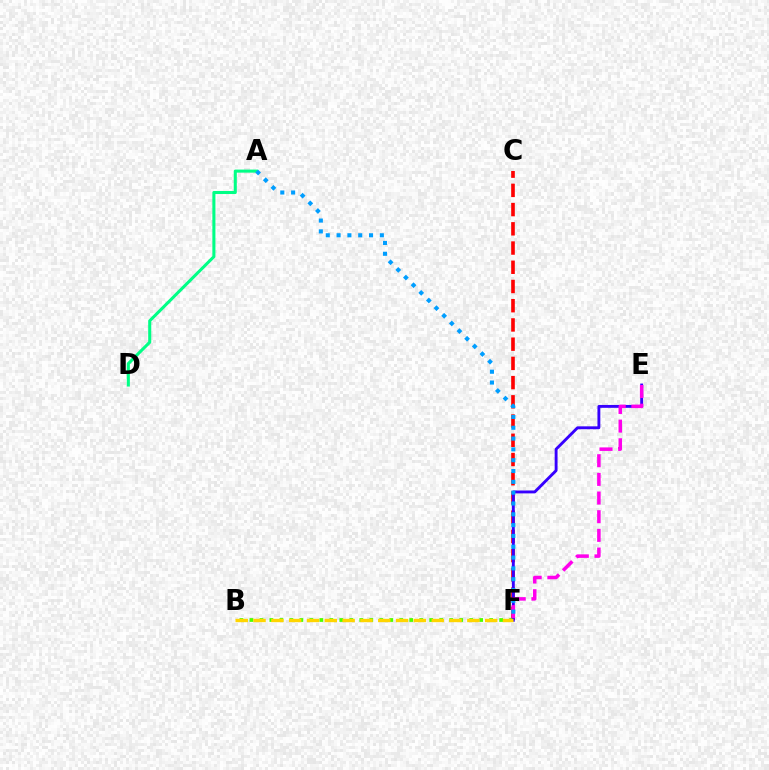{('C', 'F'): [{'color': '#ff0000', 'line_style': 'dashed', 'thickness': 2.61}], ('B', 'F'): [{'color': '#4fff00', 'line_style': 'dotted', 'thickness': 2.71}, {'color': '#ffd500', 'line_style': 'dashed', 'thickness': 2.42}], ('E', 'F'): [{'color': '#3700ff', 'line_style': 'solid', 'thickness': 2.08}, {'color': '#ff00ed', 'line_style': 'dashed', 'thickness': 2.54}], ('A', 'D'): [{'color': '#00ff86', 'line_style': 'solid', 'thickness': 2.2}], ('A', 'F'): [{'color': '#009eff', 'line_style': 'dotted', 'thickness': 2.94}]}